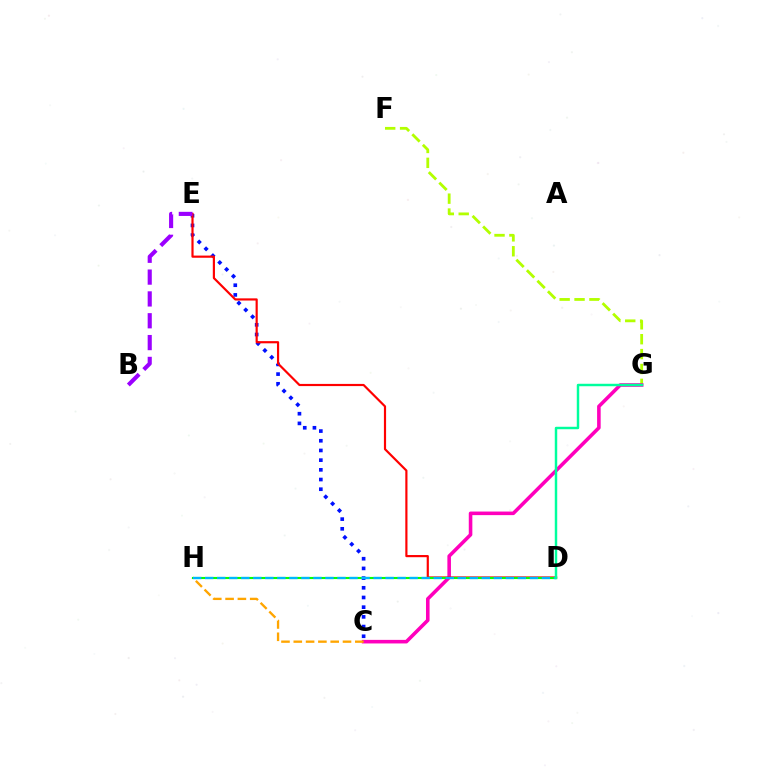{('F', 'G'): [{'color': '#b3ff00', 'line_style': 'dashed', 'thickness': 2.02}], ('C', 'G'): [{'color': '#ff00bd', 'line_style': 'solid', 'thickness': 2.57}], ('C', 'E'): [{'color': '#0010ff', 'line_style': 'dotted', 'thickness': 2.63}], ('D', 'E'): [{'color': '#ff0000', 'line_style': 'solid', 'thickness': 1.57}], ('C', 'H'): [{'color': '#ffa500', 'line_style': 'dashed', 'thickness': 1.67}], ('D', 'H'): [{'color': '#08ff00', 'line_style': 'solid', 'thickness': 1.54}, {'color': '#00b5ff', 'line_style': 'dashed', 'thickness': 1.63}], ('B', 'E'): [{'color': '#9b00ff', 'line_style': 'dashed', 'thickness': 2.97}], ('D', 'G'): [{'color': '#00ff9d', 'line_style': 'solid', 'thickness': 1.77}]}